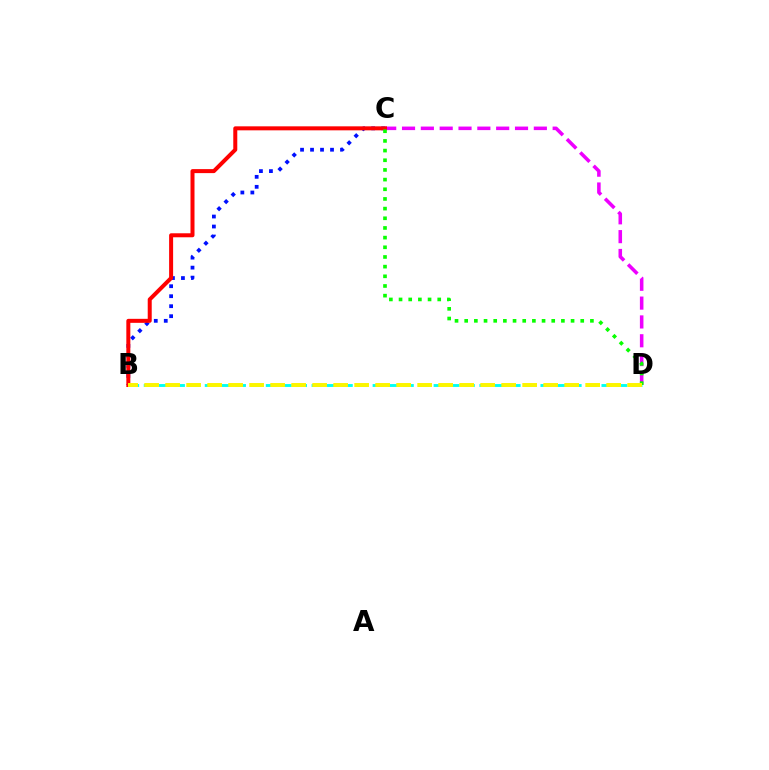{('C', 'D'): [{'color': '#ee00ff', 'line_style': 'dashed', 'thickness': 2.56}, {'color': '#08ff00', 'line_style': 'dotted', 'thickness': 2.63}], ('B', 'C'): [{'color': '#0010ff', 'line_style': 'dotted', 'thickness': 2.71}, {'color': '#ff0000', 'line_style': 'solid', 'thickness': 2.88}], ('B', 'D'): [{'color': '#00fff6', 'line_style': 'dashed', 'thickness': 2.07}, {'color': '#fcf500', 'line_style': 'dashed', 'thickness': 2.85}]}